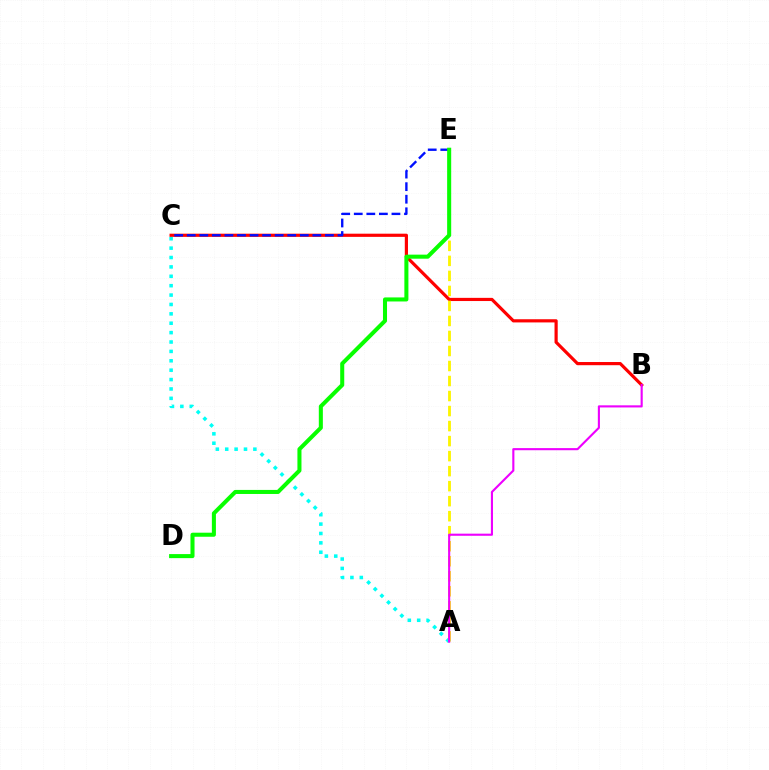{('B', 'C'): [{'color': '#ff0000', 'line_style': 'solid', 'thickness': 2.29}], ('A', 'E'): [{'color': '#fcf500', 'line_style': 'dashed', 'thickness': 2.04}], ('A', 'C'): [{'color': '#00fff6', 'line_style': 'dotted', 'thickness': 2.55}], ('C', 'E'): [{'color': '#0010ff', 'line_style': 'dashed', 'thickness': 1.71}], ('A', 'B'): [{'color': '#ee00ff', 'line_style': 'solid', 'thickness': 1.53}], ('D', 'E'): [{'color': '#08ff00', 'line_style': 'solid', 'thickness': 2.91}]}